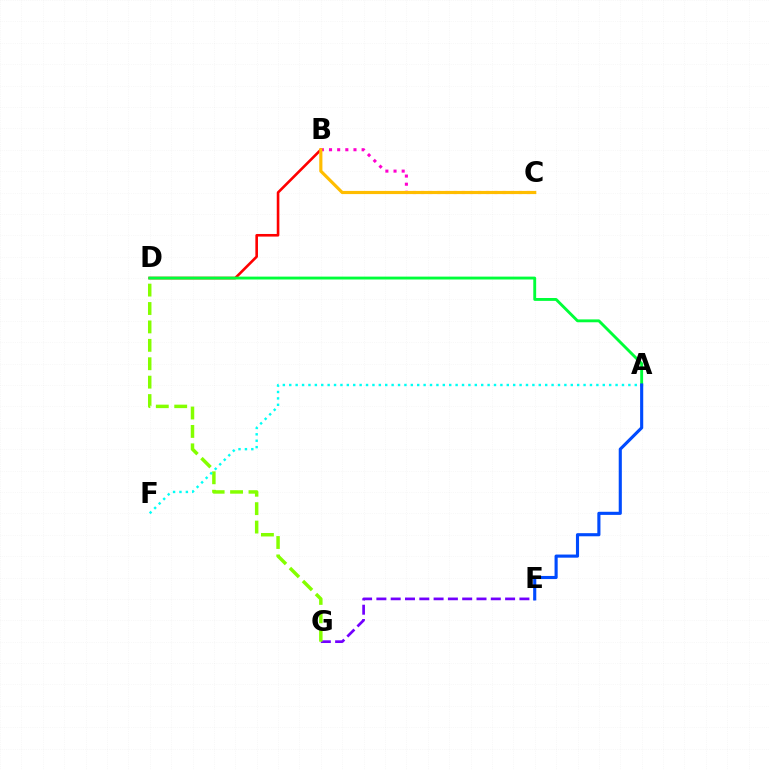{('E', 'G'): [{'color': '#7200ff', 'line_style': 'dashed', 'thickness': 1.94}], ('B', 'C'): [{'color': '#ff00cf', 'line_style': 'dotted', 'thickness': 2.21}, {'color': '#ffbd00', 'line_style': 'solid', 'thickness': 2.27}], ('D', 'G'): [{'color': '#84ff00', 'line_style': 'dashed', 'thickness': 2.5}], ('A', 'F'): [{'color': '#00fff6', 'line_style': 'dotted', 'thickness': 1.74}], ('B', 'D'): [{'color': '#ff0000', 'line_style': 'solid', 'thickness': 1.88}], ('A', 'D'): [{'color': '#00ff39', 'line_style': 'solid', 'thickness': 2.07}], ('A', 'E'): [{'color': '#004bff', 'line_style': 'solid', 'thickness': 2.25}]}